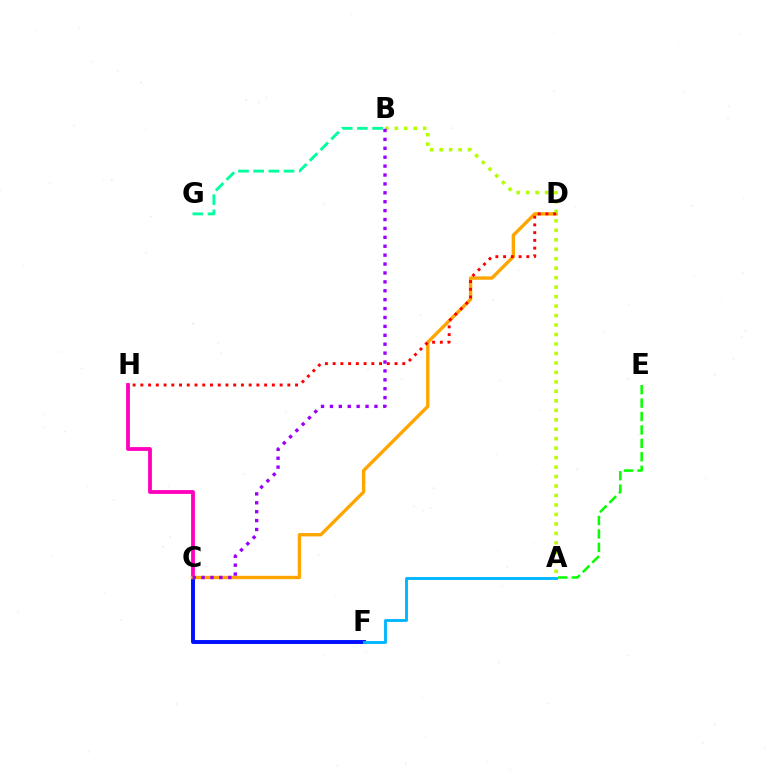{('C', 'H'): [{'color': '#ff00bd', 'line_style': 'solid', 'thickness': 2.74}], ('C', 'F'): [{'color': '#0010ff', 'line_style': 'solid', 'thickness': 2.83}], ('A', 'F'): [{'color': '#00b5ff', 'line_style': 'solid', 'thickness': 2.05}], ('C', 'D'): [{'color': '#ffa500', 'line_style': 'solid', 'thickness': 2.42}], ('A', 'B'): [{'color': '#b3ff00', 'line_style': 'dotted', 'thickness': 2.57}], ('B', 'G'): [{'color': '#00ff9d', 'line_style': 'dashed', 'thickness': 2.06}], ('A', 'E'): [{'color': '#08ff00', 'line_style': 'dashed', 'thickness': 1.82}], ('D', 'H'): [{'color': '#ff0000', 'line_style': 'dotted', 'thickness': 2.1}], ('B', 'C'): [{'color': '#9b00ff', 'line_style': 'dotted', 'thickness': 2.42}]}